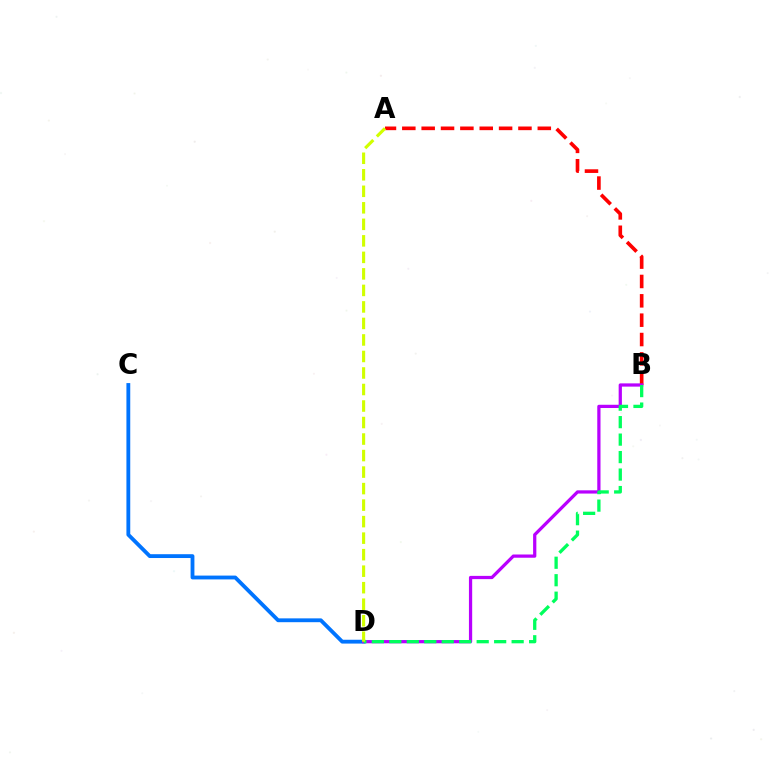{('C', 'D'): [{'color': '#0074ff', 'line_style': 'solid', 'thickness': 2.75}], ('A', 'B'): [{'color': '#ff0000', 'line_style': 'dashed', 'thickness': 2.63}], ('B', 'D'): [{'color': '#b900ff', 'line_style': 'solid', 'thickness': 2.33}, {'color': '#00ff5c', 'line_style': 'dashed', 'thickness': 2.37}], ('A', 'D'): [{'color': '#d1ff00', 'line_style': 'dashed', 'thickness': 2.24}]}